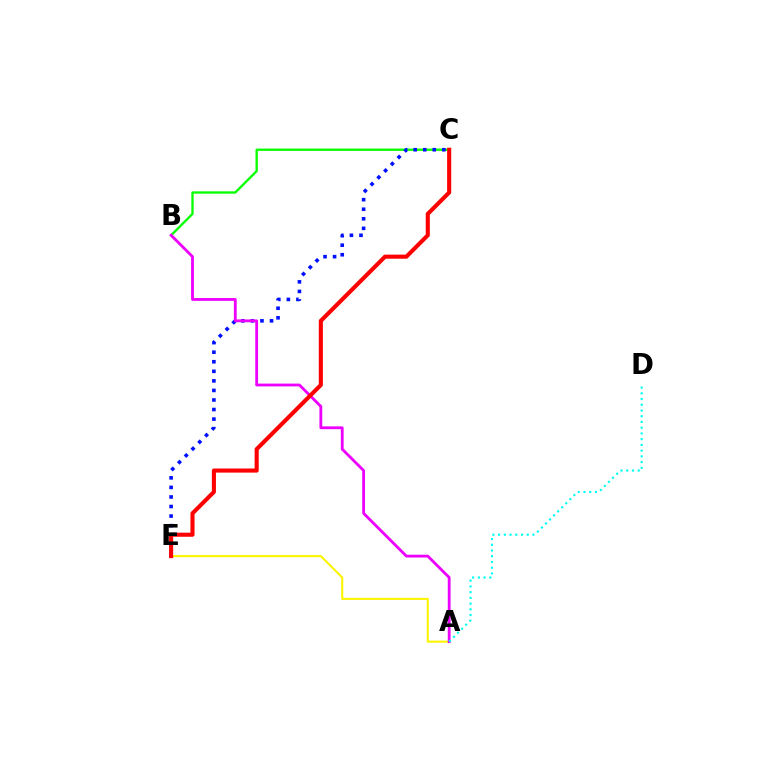{('B', 'C'): [{'color': '#08ff00', 'line_style': 'solid', 'thickness': 1.68}], ('A', 'E'): [{'color': '#fcf500', 'line_style': 'solid', 'thickness': 1.52}], ('C', 'E'): [{'color': '#0010ff', 'line_style': 'dotted', 'thickness': 2.6}, {'color': '#ff0000', 'line_style': 'solid', 'thickness': 2.95}], ('A', 'B'): [{'color': '#ee00ff', 'line_style': 'solid', 'thickness': 2.02}], ('A', 'D'): [{'color': '#00fff6', 'line_style': 'dotted', 'thickness': 1.56}]}